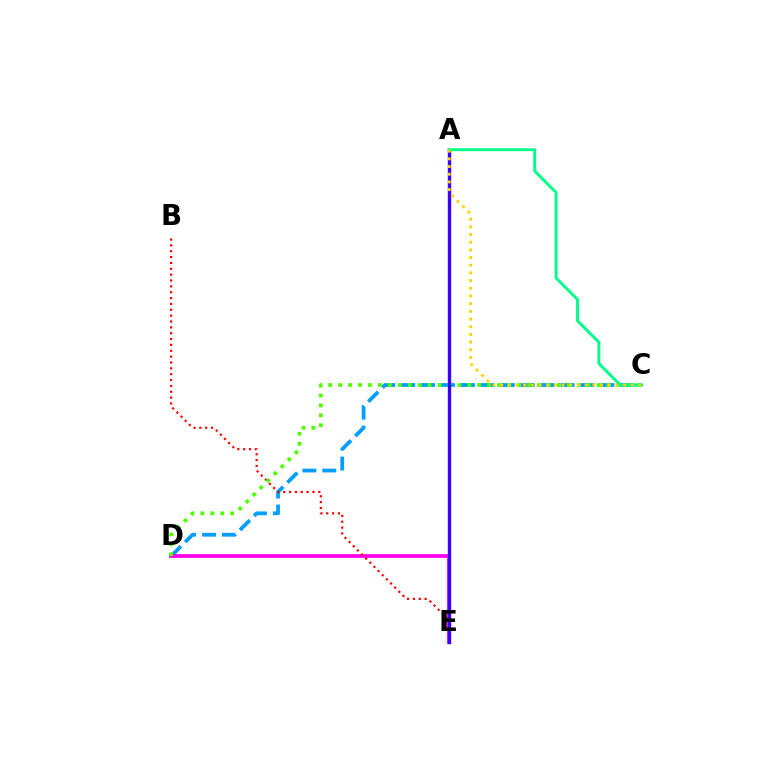{('C', 'D'): [{'color': '#009eff', 'line_style': 'dashed', 'thickness': 2.71}, {'color': '#4fff00', 'line_style': 'dotted', 'thickness': 2.7}], ('D', 'E'): [{'color': '#ff00ed', 'line_style': 'solid', 'thickness': 2.71}], ('B', 'E'): [{'color': '#ff0000', 'line_style': 'dotted', 'thickness': 1.59}], ('A', 'E'): [{'color': '#3700ff', 'line_style': 'solid', 'thickness': 2.42}], ('A', 'C'): [{'color': '#00ff86', 'line_style': 'solid', 'thickness': 2.09}, {'color': '#ffd500', 'line_style': 'dotted', 'thickness': 2.09}]}